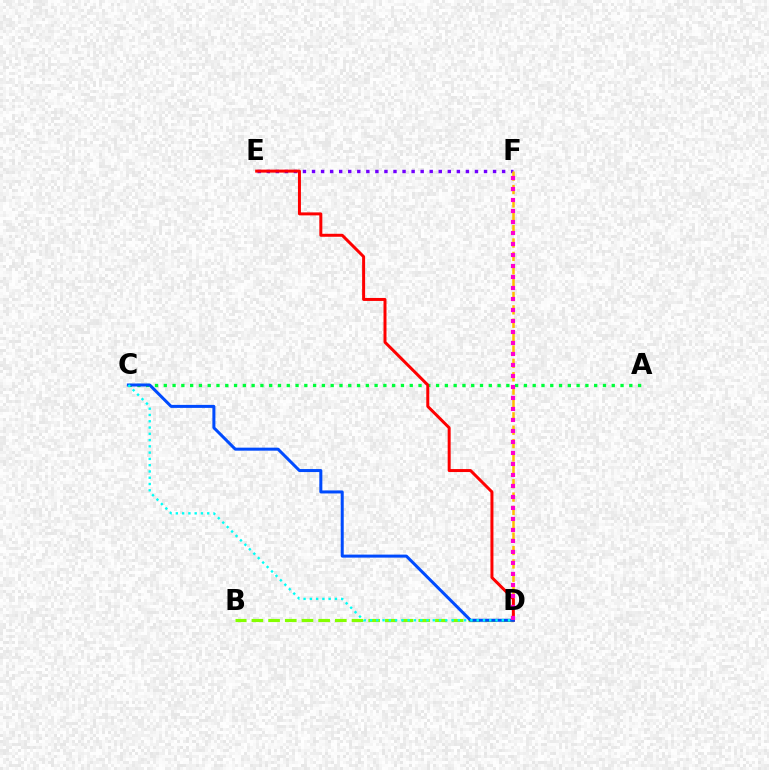{('B', 'D'): [{'color': '#84ff00', 'line_style': 'dashed', 'thickness': 2.27}], ('E', 'F'): [{'color': '#7200ff', 'line_style': 'dotted', 'thickness': 2.46}], ('D', 'F'): [{'color': '#ffbd00', 'line_style': 'dashed', 'thickness': 1.82}, {'color': '#ff00cf', 'line_style': 'dotted', 'thickness': 2.99}], ('A', 'C'): [{'color': '#00ff39', 'line_style': 'dotted', 'thickness': 2.39}], ('D', 'E'): [{'color': '#ff0000', 'line_style': 'solid', 'thickness': 2.15}], ('C', 'D'): [{'color': '#004bff', 'line_style': 'solid', 'thickness': 2.17}, {'color': '#00fff6', 'line_style': 'dotted', 'thickness': 1.7}]}